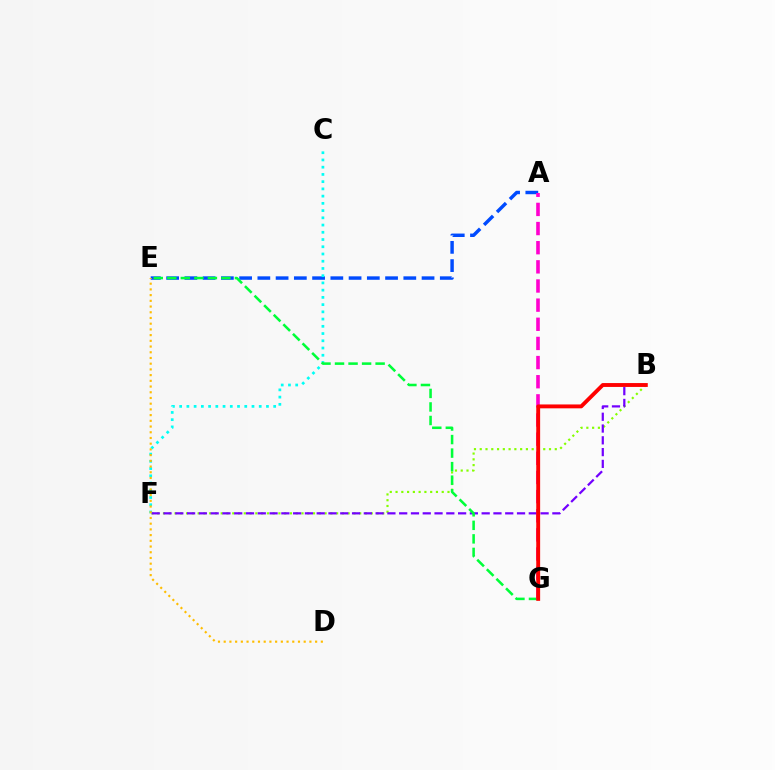{('B', 'F'): [{'color': '#84ff00', 'line_style': 'dotted', 'thickness': 1.57}, {'color': '#7200ff', 'line_style': 'dashed', 'thickness': 1.6}], ('A', 'E'): [{'color': '#004bff', 'line_style': 'dashed', 'thickness': 2.48}], ('C', 'F'): [{'color': '#00fff6', 'line_style': 'dotted', 'thickness': 1.97}], ('D', 'E'): [{'color': '#ffbd00', 'line_style': 'dotted', 'thickness': 1.55}], ('E', 'G'): [{'color': '#00ff39', 'line_style': 'dashed', 'thickness': 1.84}], ('A', 'G'): [{'color': '#ff00cf', 'line_style': 'dashed', 'thickness': 2.6}], ('B', 'G'): [{'color': '#ff0000', 'line_style': 'solid', 'thickness': 2.79}]}